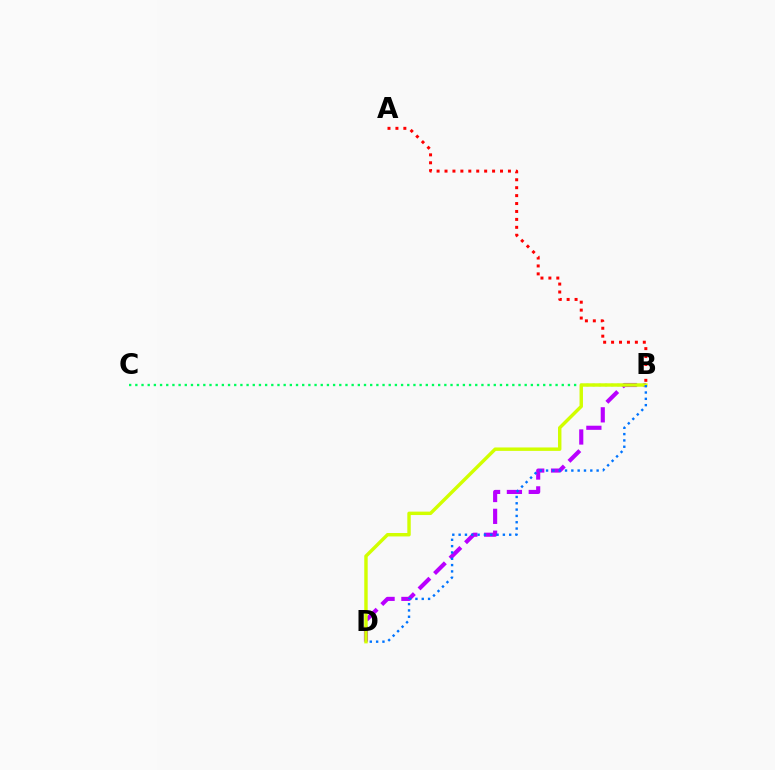{('A', 'B'): [{'color': '#ff0000', 'line_style': 'dotted', 'thickness': 2.15}], ('B', 'D'): [{'color': '#b900ff', 'line_style': 'dashed', 'thickness': 2.97}, {'color': '#d1ff00', 'line_style': 'solid', 'thickness': 2.46}, {'color': '#0074ff', 'line_style': 'dotted', 'thickness': 1.72}], ('B', 'C'): [{'color': '#00ff5c', 'line_style': 'dotted', 'thickness': 1.68}]}